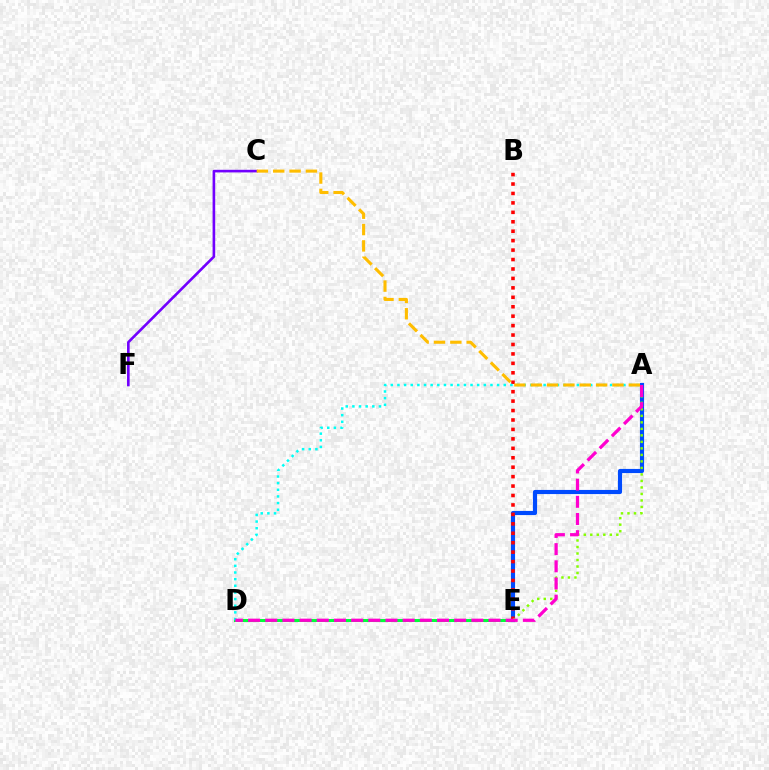{('D', 'E'): [{'color': '#00ff39', 'line_style': 'solid', 'thickness': 2.18}], ('A', 'E'): [{'color': '#004bff', 'line_style': 'solid', 'thickness': 2.98}, {'color': '#84ff00', 'line_style': 'dotted', 'thickness': 1.77}], ('B', 'E'): [{'color': '#ff0000', 'line_style': 'dotted', 'thickness': 2.56}], ('C', 'F'): [{'color': '#7200ff', 'line_style': 'solid', 'thickness': 1.88}], ('A', 'D'): [{'color': '#00fff6', 'line_style': 'dotted', 'thickness': 1.81}, {'color': '#ff00cf', 'line_style': 'dashed', 'thickness': 2.33}], ('A', 'C'): [{'color': '#ffbd00', 'line_style': 'dashed', 'thickness': 2.22}]}